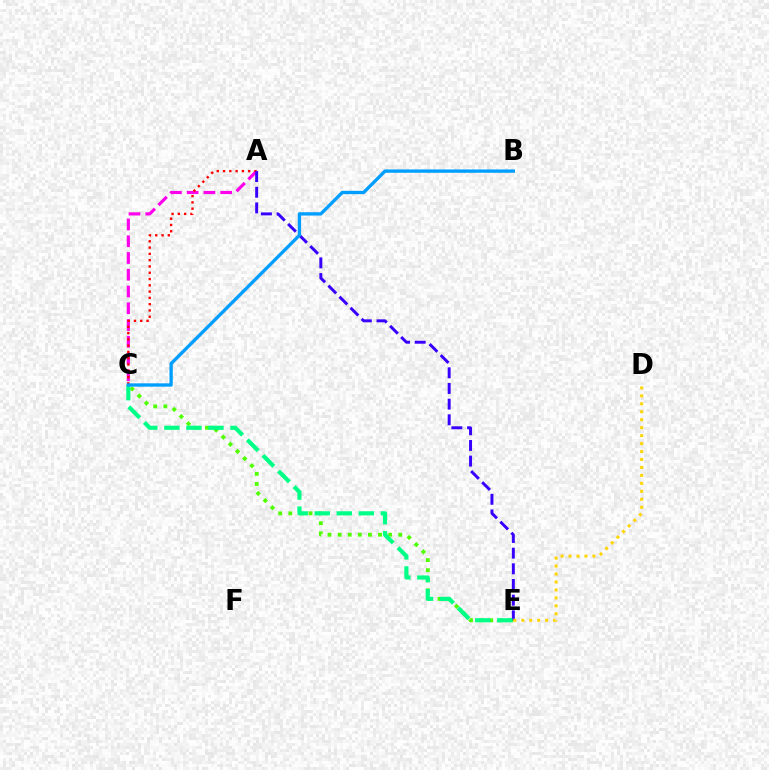{('A', 'C'): [{'color': '#ff00ed', 'line_style': 'dashed', 'thickness': 2.28}, {'color': '#ff0000', 'line_style': 'dotted', 'thickness': 1.71}], ('C', 'E'): [{'color': '#4fff00', 'line_style': 'dotted', 'thickness': 2.74}, {'color': '#00ff86', 'line_style': 'dashed', 'thickness': 2.99}], ('A', 'E'): [{'color': '#3700ff', 'line_style': 'dashed', 'thickness': 2.13}], ('D', 'E'): [{'color': '#ffd500', 'line_style': 'dotted', 'thickness': 2.16}], ('B', 'C'): [{'color': '#009eff', 'line_style': 'solid', 'thickness': 2.4}]}